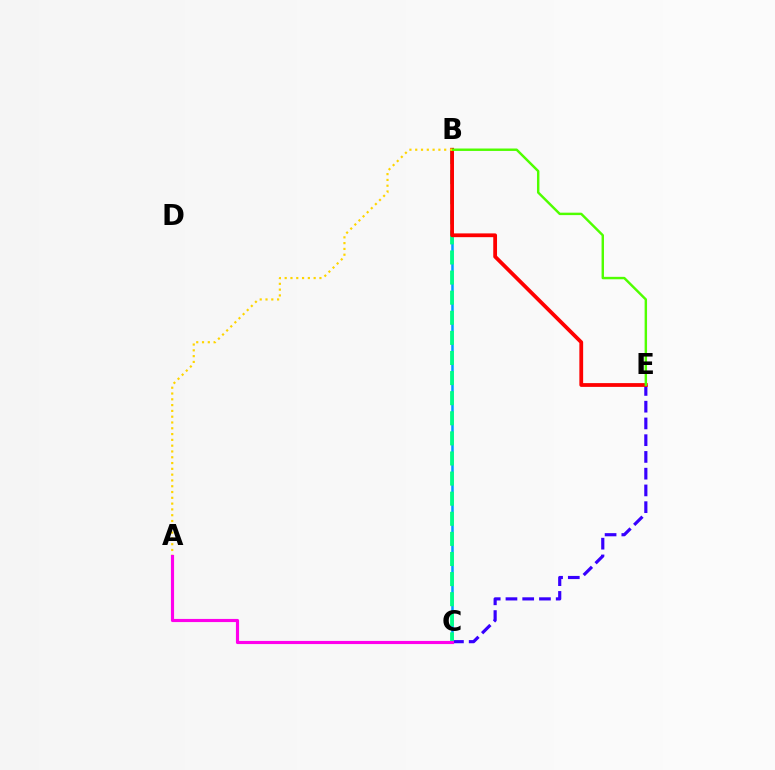{('C', 'E'): [{'color': '#3700ff', 'line_style': 'dashed', 'thickness': 2.28}], ('B', 'C'): [{'color': '#009eff', 'line_style': 'solid', 'thickness': 1.82}, {'color': '#00ff86', 'line_style': 'dashed', 'thickness': 2.73}], ('B', 'E'): [{'color': '#ff0000', 'line_style': 'solid', 'thickness': 2.72}, {'color': '#4fff00', 'line_style': 'solid', 'thickness': 1.75}], ('A', 'B'): [{'color': '#ffd500', 'line_style': 'dotted', 'thickness': 1.57}], ('A', 'C'): [{'color': '#ff00ed', 'line_style': 'solid', 'thickness': 2.26}]}